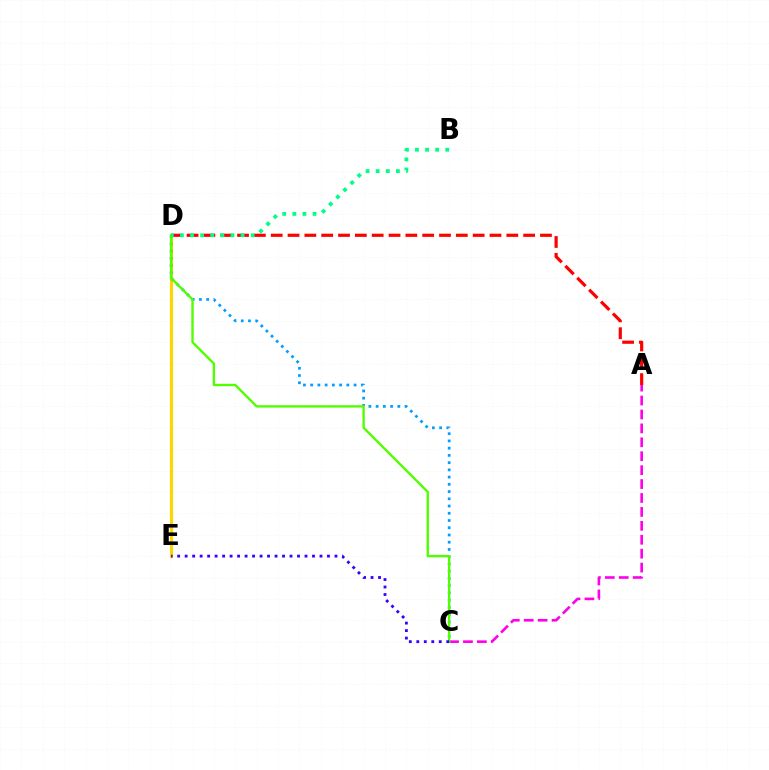{('D', 'E'): [{'color': '#ffd500', 'line_style': 'solid', 'thickness': 2.28}], ('C', 'D'): [{'color': '#009eff', 'line_style': 'dotted', 'thickness': 1.97}, {'color': '#4fff00', 'line_style': 'solid', 'thickness': 1.7}], ('A', 'C'): [{'color': '#ff00ed', 'line_style': 'dashed', 'thickness': 1.89}], ('C', 'E'): [{'color': '#3700ff', 'line_style': 'dotted', 'thickness': 2.04}], ('A', 'D'): [{'color': '#ff0000', 'line_style': 'dashed', 'thickness': 2.29}], ('B', 'D'): [{'color': '#00ff86', 'line_style': 'dotted', 'thickness': 2.75}]}